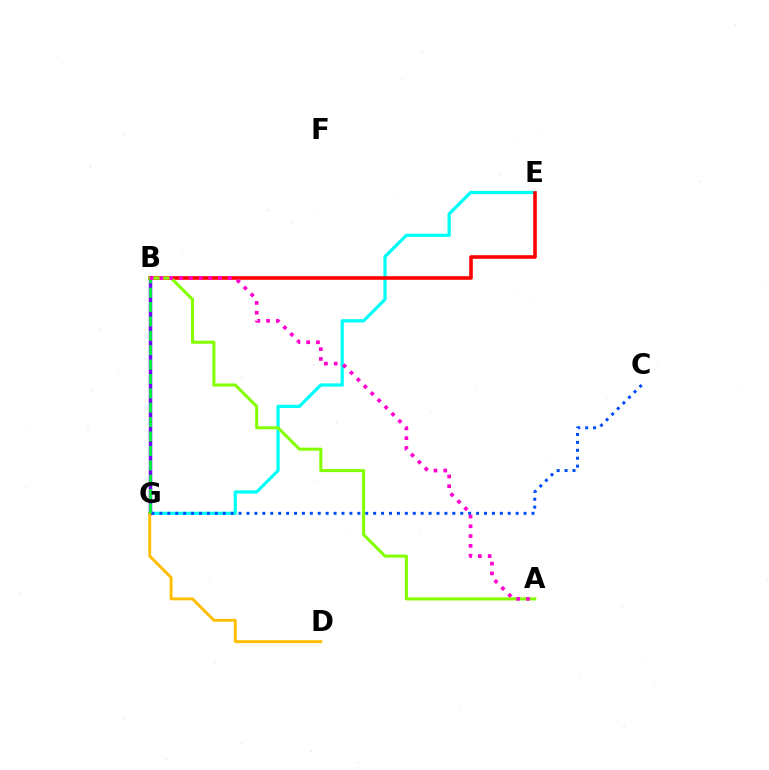{('E', 'G'): [{'color': '#00fff6', 'line_style': 'solid', 'thickness': 2.33}], ('B', 'G'): [{'color': '#7200ff', 'line_style': 'solid', 'thickness': 2.5}, {'color': '#00ff39', 'line_style': 'dashed', 'thickness': 1.95}], ('D', 'G'): [{'color': '#ffbd00', 'line_style': 'solid', 'thickness': 2.06}], ('B', 'E'): [{'color': '#ff0000', 'line_style': 'solid', 'thickness': 2.59}], ('A', 'B'): [{'color': '#84ff00', 'line_style': 'solid', 'thickness': 2.2}, {'color': '#ff00cf', 'line_style': 'dotted', 'thickness': 2.66}], ('C', 'G'): [{'color': '#004bff', 'line_style': 'dotted', 'thickness': 2.15}]}